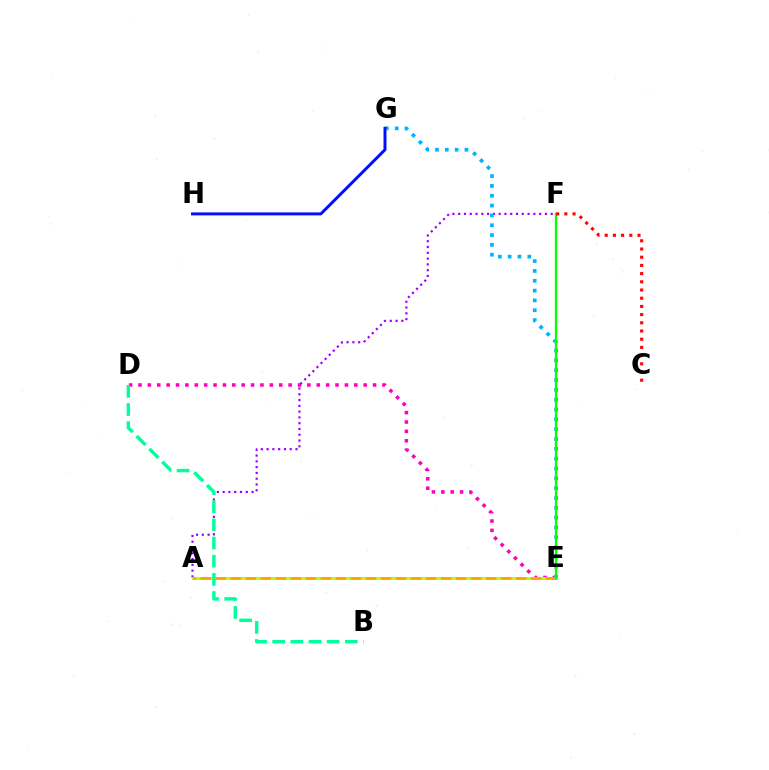{('D', 'E'): [{'color': '#ff00bd', 'line_style': 'dotted', 'thickness': 2.55}], ('A', 'F'): [{'color': '#9b00ff', 'line_style': 'dotted', 'thickness': 1.57}], ('A', 'E'): [{'color': '#b3ff00', 'line_style': 'solid', 'thickness': 2.11}, {'color': '#ffa500', 'line_style': 'dashed', 'thickness': 2.04}], ('E', 'G'): [{'color': '#00b5ff', 'line_style': 'dotted', 'thickness': 2.67}], ('B', 'D'): [{'color': '#00ff9d', 'line_style': 'dashed', 'thickness': 2.47}], ('E', 'F'): [{'color': '#08ff00', 'line_style': 'solid', 'thickness': 1.66}], ('G', 'H'): [{'color': '#0010ff', 'line_style': 'solid', 'thickness': 2.13}], ('C', 'F'): [{'color': '#ff0000', 'line_style': 'dotted', 'thickness': 2.23}]}